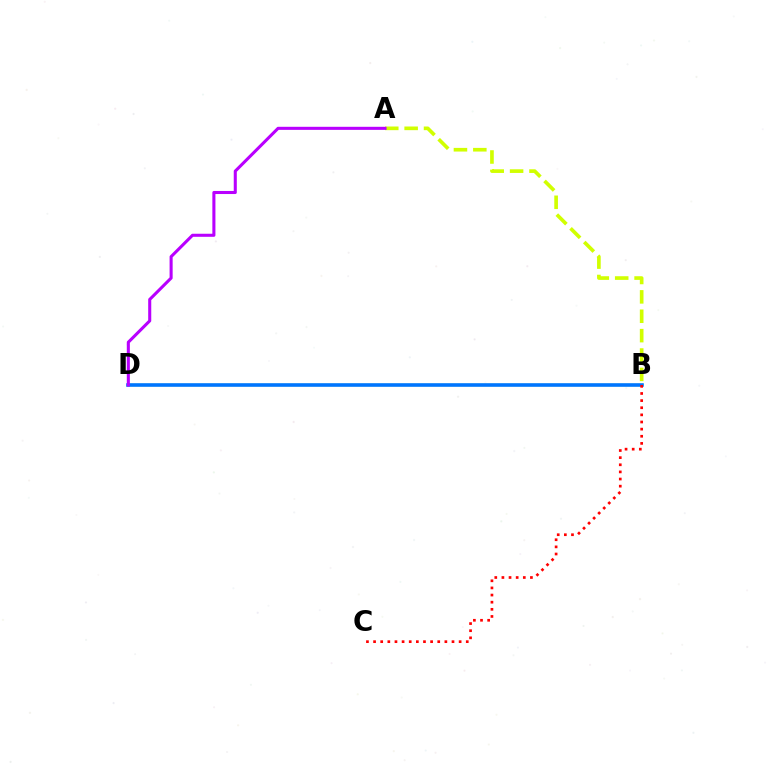{('A', 'B'): [{'color': '#d1ff00', 'line_style': 'dashed', 'thickness': 2.63}], ('B', 'D'): [{'color': '#00ff5c', 'line_style': 'solid', 'thickness': 1.64}, {'color': '#0074ff', 'line_style': 'solid', 'thickness': 2.57}], ('A', 'D'): [{'color': '#b900ff', 'line_style': 'solid', 'thickness': 2.21}], ('B', 'C'): [{'color': '#ff0000', 'line_style': 'dotted', 'thickness': 1.94}]}